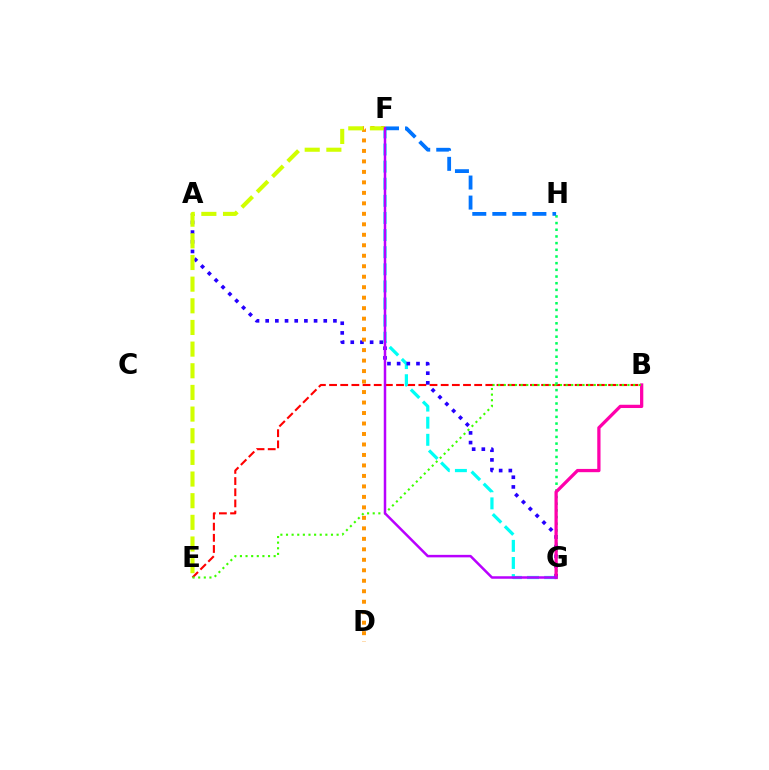{('B', 'E'): [{'color': '#ff0000', 'line_style': 'dashed', 'thickness': 1.52}, {'color': '#3dff00', 'line_style': 'dotted', 'thickness': 1.53}], ('F', 'G'): [{'color': '#00fff6', 'line_style': 'dashed', 'thickness': 2.32}, {'color': '#b900ff', 'line_style': 'solid', 'thickness': 1.8}], ('A', 'G'): [{'color': '#2500ff', 'line_style': 'dotted', 'thickness': 2.63}], ('G', 'H'): [{'color': '#00ff5c', 'line_style': 'dotted', 'thickness': 1.82}], ('B', 'G'): [{'color': '#ff00ac', 'line_style': 'solid', 'thickness': 2.35}], ('F', 'H'): [{'color': '#0074ff', 'line_style': 'dashed', 'thickness': 2.72}], ('D', 'F'): [{'color': '#ff9400', 'line_style': 'dotted', 'thickness': 2.85}], ('E', 'F'): [{'color': '#d1ff00', 'line_style': 'dashed', 'thickness': 2.94}]}